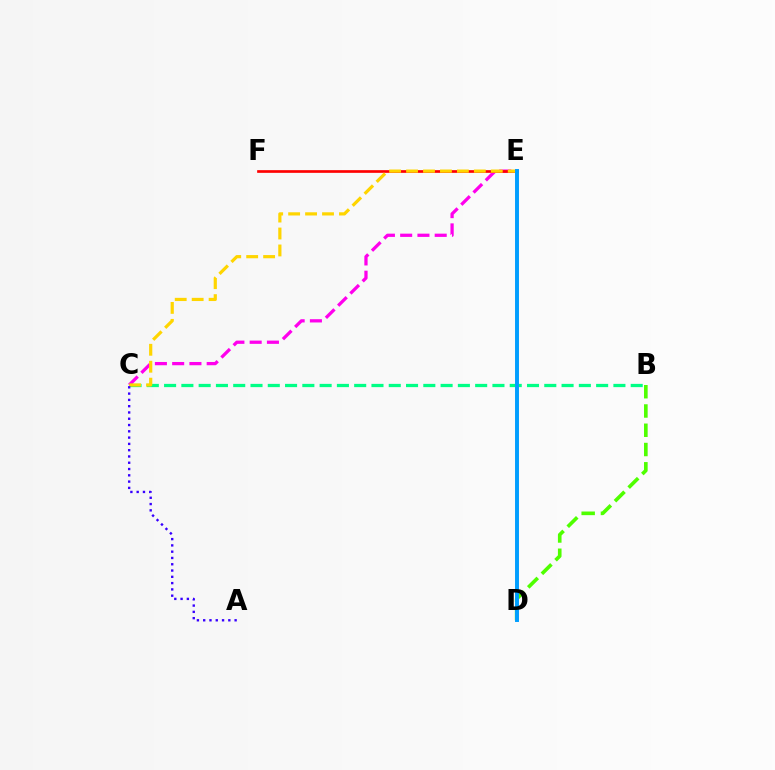{('C', 'E'): [{'color': '#ff00ed', 'line_style': 'dashed', 'thickness': 2.35}, {'color': '#ffd500', 'line_style': 'dashed', 'thickness': 2.3}], ('E', 'F'): [{'color': '#ff0000', 'line_style': 'solid', 'thickness': 1.93}], ('B', 'C'): [{'color': '#00ff86', 'line_style': 'dashed', 'thickness': 2.35}], ('B', 'D'): [{'color': '#4fff00', 'line_style': 'dashed', 'thickness': 2.62}], ('D', 'E'): [{'color': '#009eff', 'line_style': 'solid', 'thickness': 2.84}], ('A', 'C'): [{'color': '#3700ff', 'line_style': 'dotted', 'thickness': 1.71}]}